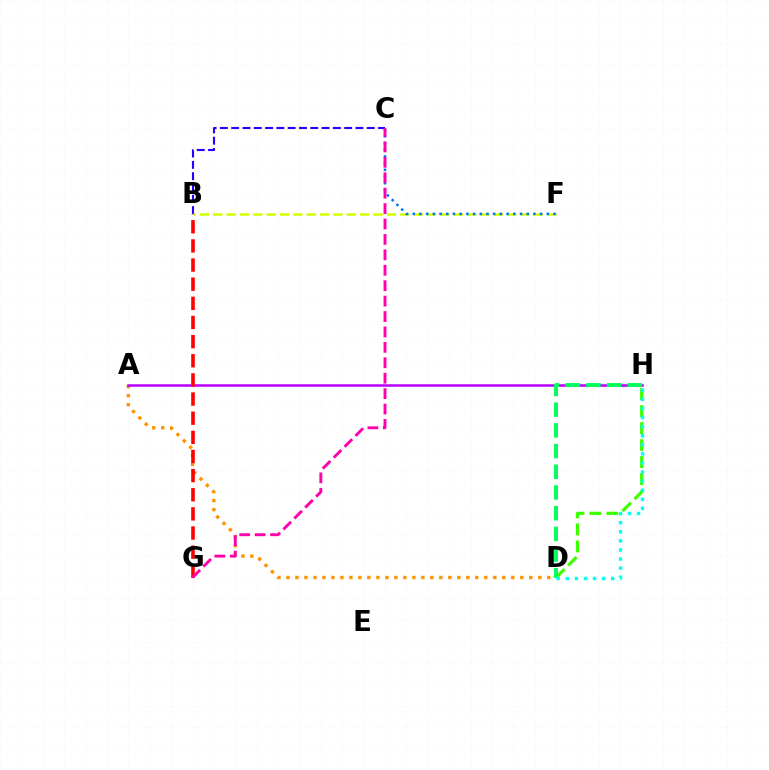{('A', 'D'): [{'color': '#ff9400', 'line_style': 'dotted', 'thickness': 2.44}], ('B', 'C'): [{'color': '#2500ff', 'line_style': 'dashed', 'thickness': 1.53}], ('D', 'H'): [{'color': '#3dff00', 'line_style': 'dashed', 'thickness': 2.31}, {'color': '#00ff5c', 'line_style': 'dashed', 'thickness': 2.81}, {'color': '#00fff6', 'line_style': 'dotted', 'thickness': 2.47}], ('B', 'F'): [{'color': '#d1ff00', 'line_style': 'dashed', 'thickness': 1.82}], ('A', 'H'): [{'color': '#b900ff', 'line_style': 'solid', 'thickness': 1.82}], ('B', 'G'): [{'color': '#ff0000', 'line_style': 'dashed', 'thickness': 2.6}], ('C', 'F'): [{'color': '#0074ff', 'line_style': 'dotted', 'thickness': 1.82}], ('C', 'G'): [{'color': '#ff00ac', 'line_style': 'dashed', 'thickness': 2.09}]}